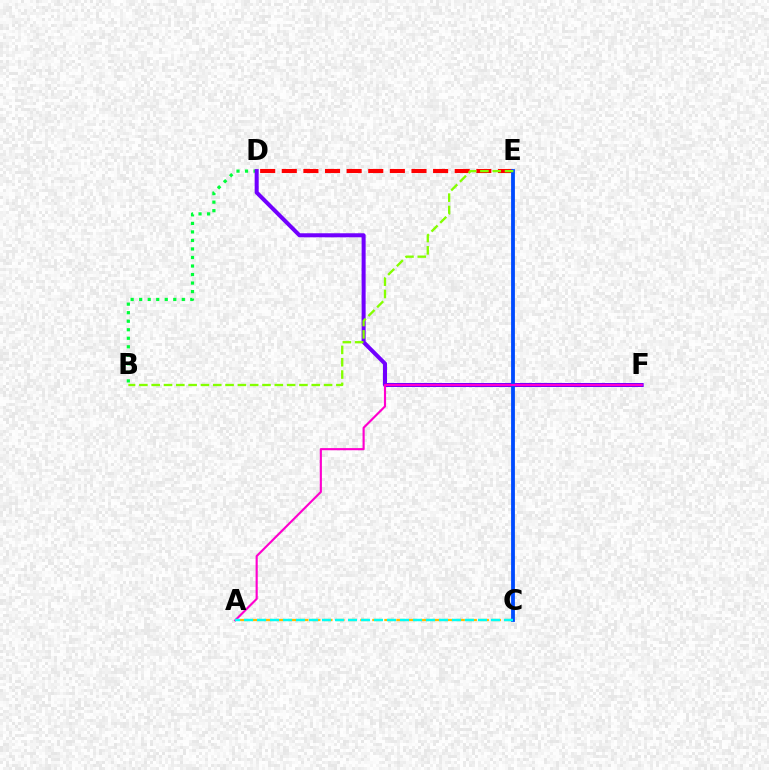{('A', 'C'): [{'color': '#ffbd00', 'line_style': 'dashed', 'thickness': 1.63}, {'color': '#00fff6', 'line_style': 'dashed', 'thickness': 1.77}], ('B', 'D'): [{'color': '#00ff39', 'line_style': 'dotted', 'thickness': 2.32}], ('D', 'F'): [{'color': '#7200ff', 'line_style': 'solid', 'thickness': 2.9}], ('D', 'E'): [{'color': '#ff0000', 'line_style': 'dashed', 'thickness': 2.94}], ('C', 'E'): [{'color': '#004bff', 'line_style': 'solid', 'thickness': 2.74}], ('A', 'F'): [{'color': '#ff00cf', 'line_style': 'solid', 'thickness': 1.54}], ('B', 'E'): [{'color': '#84ff00', 'line_style': 'dashed', 'thickness': 1.67}]}